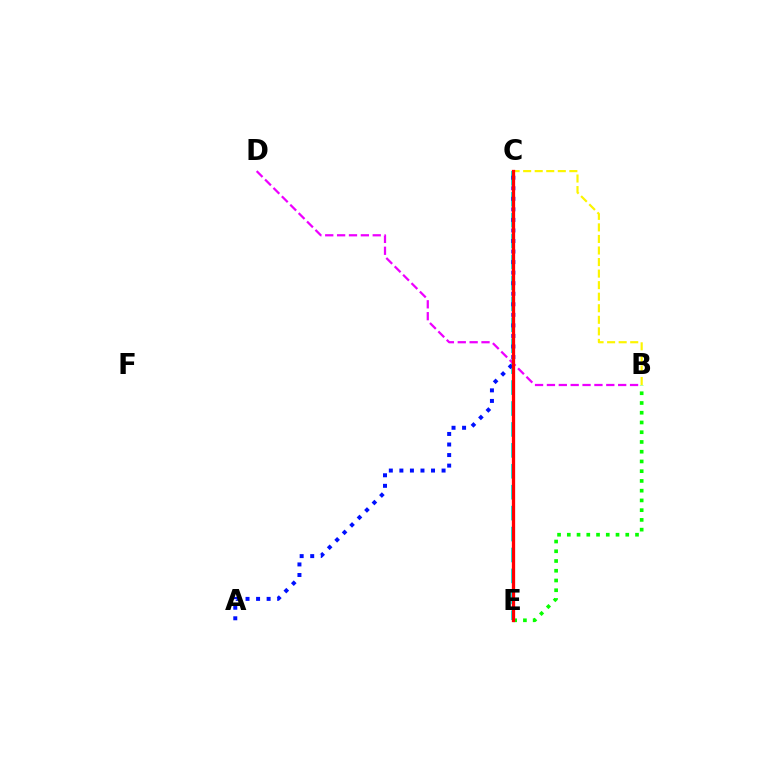{('B', 'E'): [{'color': '#08ff00', 'line_style': 'dotted', 'thickness': 2.65}], ('C', 'E'): [{'color': '#00fff6', 'line_style': 'dashed', 'thickness': 2.84}, {'color': '#ff0000', 'line_style': 'solid', 'thickness': 2.37}], ('B', 'D'): [{'color': '#ee00ff', 'line_style': 'dashed', 'thickness': 1.61}], ('A', 'C'): [{'color': '#0010ff', 'line_style': 'dotted', 'thickness': 2.87}], ('B', 'C'): [{'color': '#fcf500', 'line_style': 'dashed', 'thickness': 1.57}]}